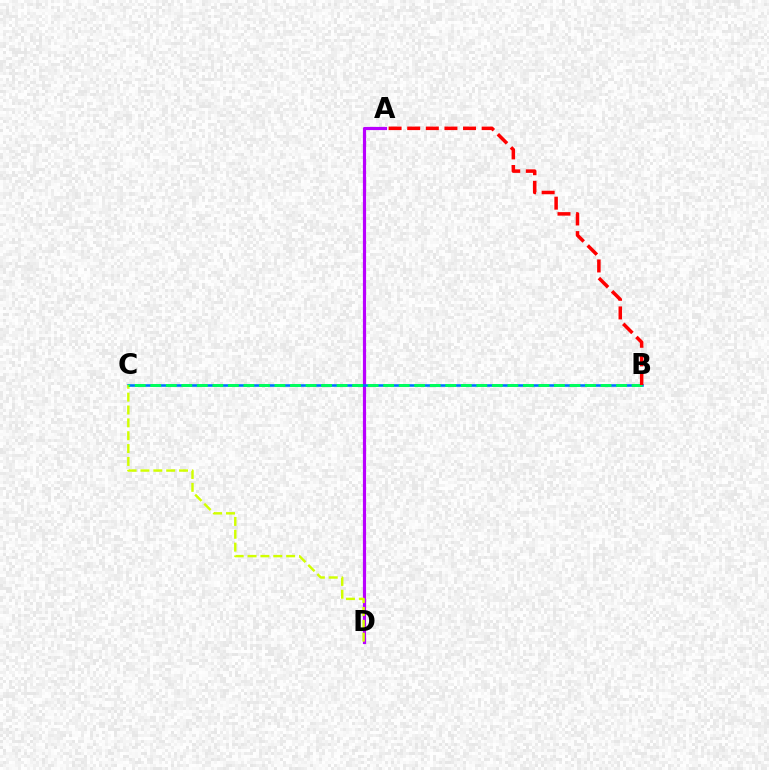{('A', 'D'): [{'color': '#b900ff', 'line_style': 'solid', 'thickness': 2.28}], ('B', 'C'): [{'color': '#0074ff', 'line_style': 'solid', 'thickness': 1.87}, {'color': '#00ff5c', 'line_style': 'dashed', 'thickness': 2.11}], ('C', 'D'): [{'color': '#d1ff00', 'line_style': 'dashed', 'thickness': 1.75}], ('A', 'B'): [{'color': '#ff0000', 'line_style': 'dashed', 'thickness': 2.53}]}